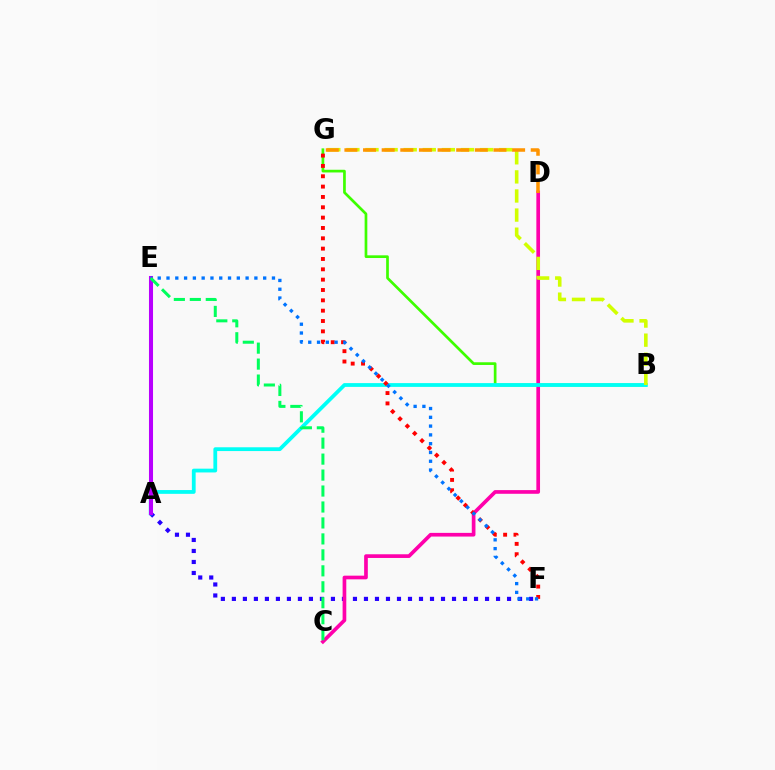{('A', 'F'): [{'color': '#2500ff', 'line_style': 'dotted', 'thickness': 2.99}], ('B', 'G'): [{'color': '#3dff00', 'line_style': 'solid', 'thickness': 1.94}, {'color': '#d1ff00', 'line_style': 'dashed', 'thickness': 2.59}], ('C', 'D'): [{'color': '#ff00ac', 'line_style': 'solid', 'thickness': 2.65}], ('A', 'B'): [{'color': '#00fff6', 'line_style': 'solid', 'thickness': 2.72}], ('A', 'E'): [{'color': '#b900ff', 'line_style': 'solid', 'thickness': 2.92}], ('F', 'G'): [{'color': '#ff0000', 'line_style': 'dotted', 'thickness': 2.81}], ('E', 'F'): [{'color': '#0074ff', 'line_style': 'dotted', 'thickness': 2.39}], ('D', 'G'): [{'color': '#ff9400', 'line_style': 'dashed', 'thickness': 2.53}], ('C', 'E'): [{'color': '#00ff5c', 'line_style': 'dashed', 'thickness': 2.17}]}